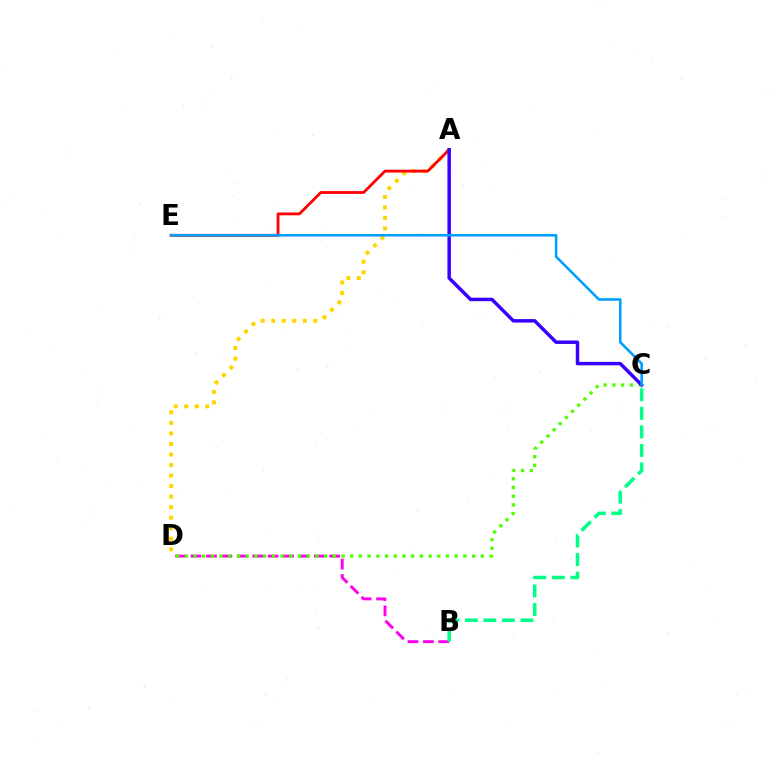{('A', 'D'): [{'color': '#ffd500', 'line_style': 'dotted', 'thickness': 2.86}], ('A', 'E'): [{'color': '#ff0000', 'line_style': 'solid', 'thickness': 2.01}], ('B', 'D'): [{'color': '#ff00ed', 'line_style': 'dashed', 'thickness': 2.09}], ('C', 'D'): [{'color': '#4fff00', 'line_style': 'dotted', 'thickness': 2.37}], ('A', 'C'): [{'color': '#3700ff', 'line_style': 'solid', 'thickness': 2.49}], ('B', 'C'): [{'color': '#00ff86', 'line_style': 'dashed', 'thickness': 2.52}], ('C', 'E'): [{'color': '#009eff', 'line_style': 'solid', 'thickness': 1.85}]}